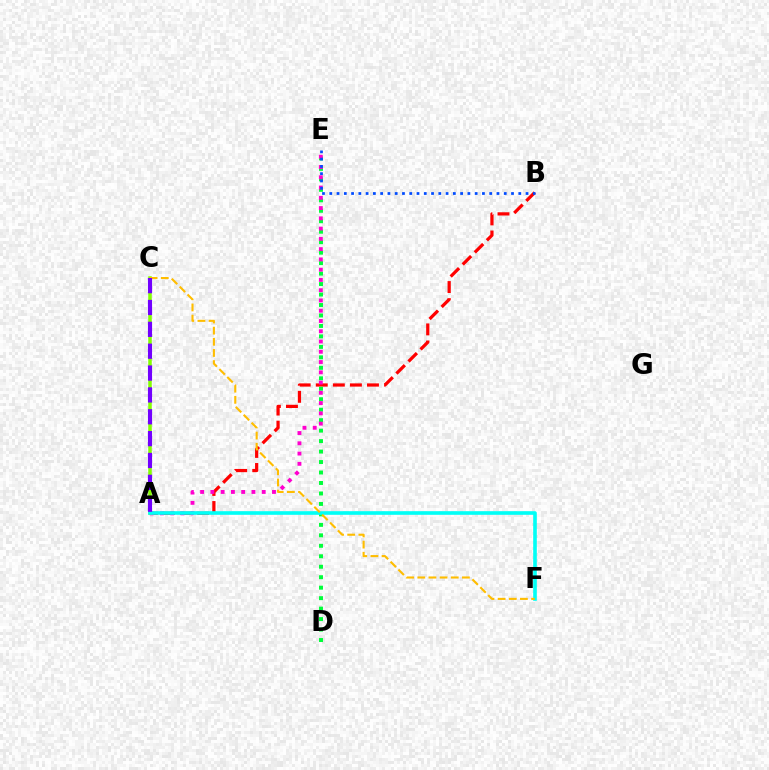{('A', 'B'): [{'color': '#ff0000', 'line_style': 'dashed', 'thickness': 2.32}], ('D', 'E'): [{'color': '#00ff39', 'line_style': 'dotted', 'thickness': 2.84}], ('A', 'E'): [{'color': '#ff00cf', 'line_style': 'dotted', 'thickness': 2.79}], ('A', 'C'): [{'color': '#84ff00', 'line_style': 'solid', 'thickness': 2.54}, {'color': '#7200ff', 'line_style': 'dashed', 'thickness': 2.97}], ('B', 'E'): [{'color': '#004bff', 'line_style': 'dotted', 'thickness': 1.98}], ('A', 'F'): [{'color': '#00fff6', 'line_style': 'solid', 'thickness': 2.61}], ('C', 'F'): [{'color': '#ffbd00', 'line_style': 'dashed', 'thickness': 1.51}]}